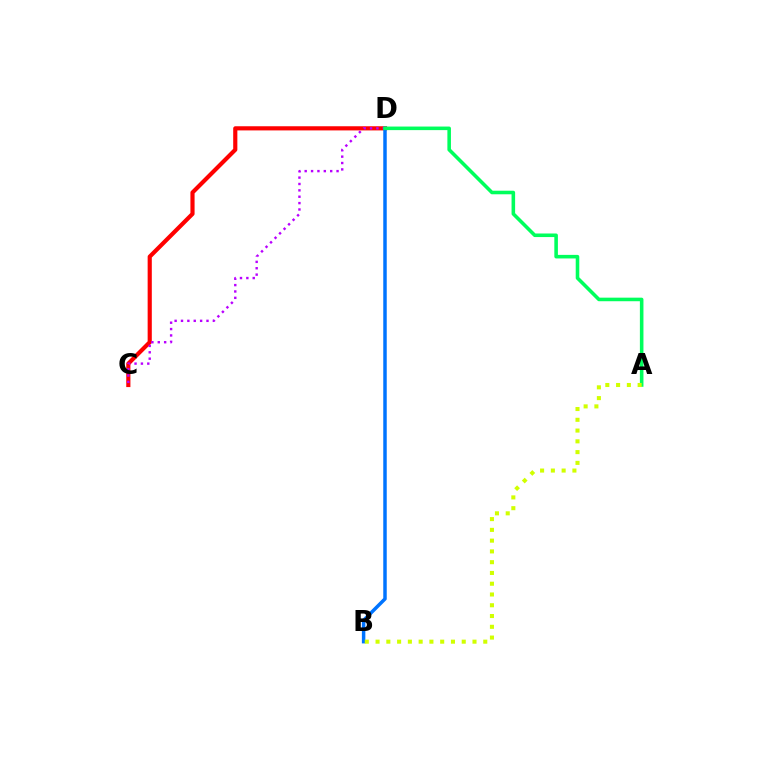{('C', 'D'): [{'color': '#ff0000', 'line_style': 'solid', 'thickness': 2.99}, {'color': '#b900ff', 'line_style': 'dotted', 'thickness': 1.73}], ('B', 'D'): [{'color': '#0074ff', 'line_style': 'solid', 'thickness': 2.5}], ('A', 'D'): [{'color': '#00ff5c', 'line_style': 'solid', 'thickness': 2.57}], ('A', 'B'): [{'color': '#d1ff00', 'line_style': 'dotted', 'thickness': 2.93}]}